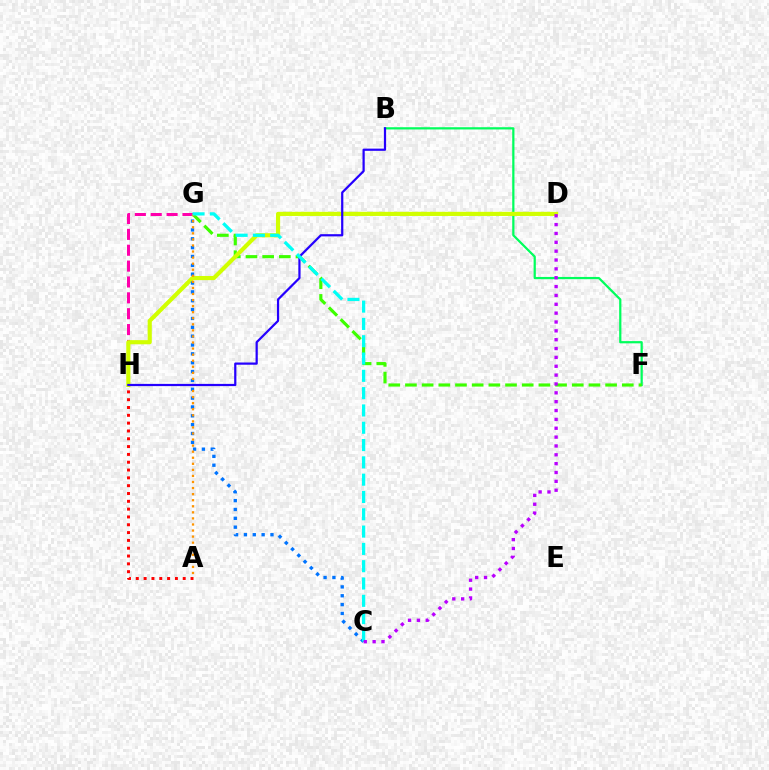{('B', 'F'): [{'color': '#00ff5c', 'line_style': 'solid', 'thickness': 1.61}], ('F', 'G'): [{'color': '#3dff00', 'line_style': 'dashed', 'thickness': 2.27}], ('G', 'H'): [{'color': '#ff00ac', 'line_style': 'dashed', 'thickness': 2.16}], ('D', 'H'): [{'color': '#d1ff00', 'line_style': 'solid', 'thickness': 2.99}], ('A', 'H'): [{'color': '#ff0000', 'line_style': 'dotted', 'thickness': 2.12}], ('C', 'G'): [{'color': '#0074ff', 'line_style': 'dotted', 'thickness': 2.4}, {'color': '#00fff6', 'line_style': 'dashed', 'thickness': 2.35}], ('A', 'G'): [{'color': '#ff9400', 'line_style': 'dotted', 'thickness': 1.65}], ('B', 'H'): [{'color': '#2500ff', 'line_style': 'solid', 'thickness': 1.6}], ('C', 'D'): [{'color': '#b900ff', 'line_style': 'dotted', 'thickness': 2.41}]}